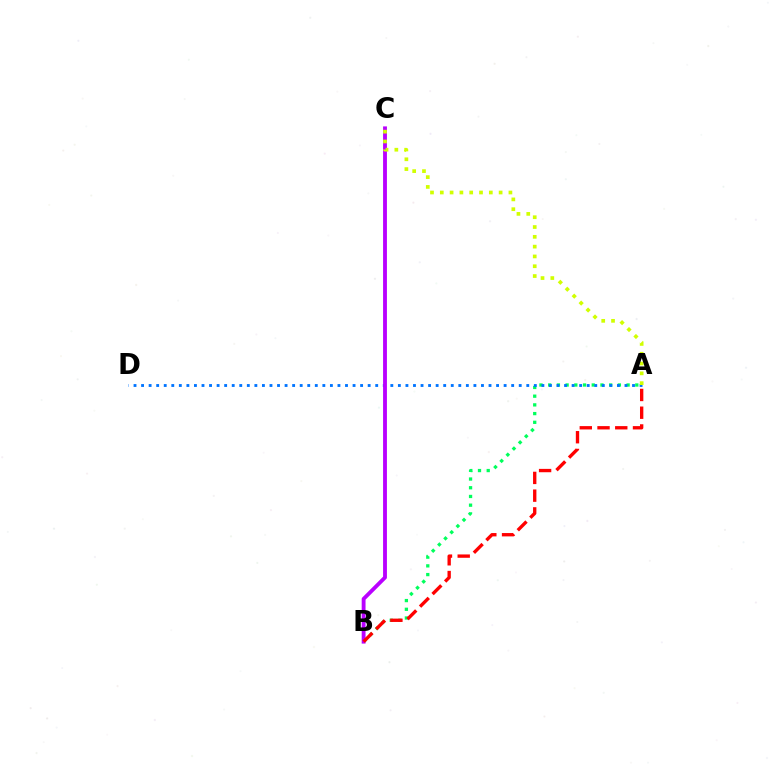{('A', 'B'): [{'color': '#00ff5c', 'line_style': 'dotted', 'thickness': 2.37}, {'color': '#ff0000', 'line_style': 'dashed', 'thickness': 2.41}], ('A', 'D'): [{'color': '#0074ff', 'line_style': 'dotted', 'thickness': 2.05}], ('B', 'C'): [{'color': '#b900ff', 'line_style': 'solid', 'thickness': 2.77}], ('A', 'C'): [{'color': '#d1ff00', 'line_style': 'dotted', 'thickness': 2.66}]}